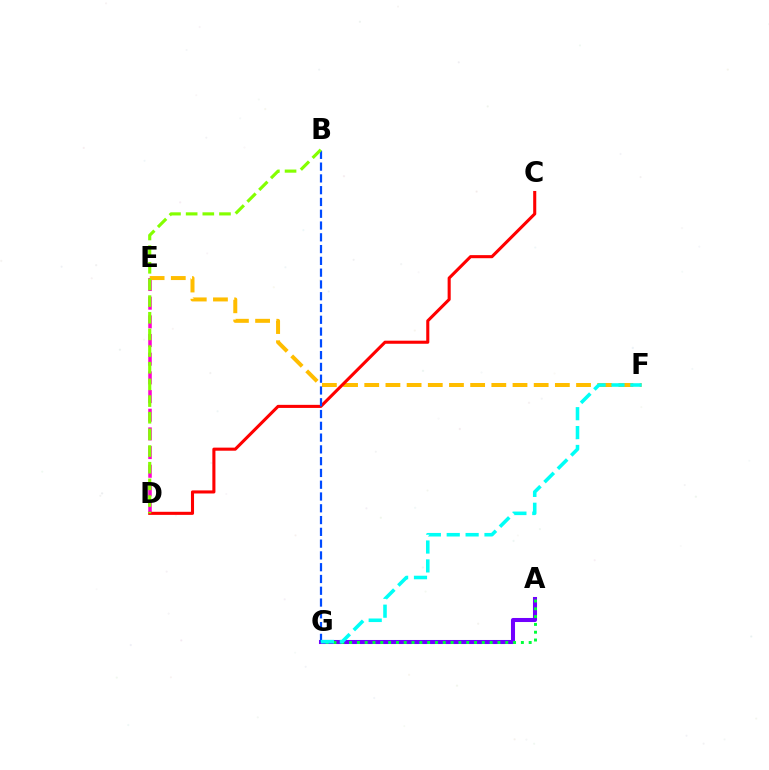{('A', 'G'): [{'color': '#7200ff', 'line_style': 'solid', 'thickness': 2.91}, {'color': '#00ff39', 'line_style': 'dotted', 'thickness': 2.12}], ('D', 'E'): [{'color': '#ff00cf', 'line_style': 'dashed', 'thickness': 2.54}], ('E', 'F'): [{'color': '#ffbd00', 'line_style': 'dashed', 'thickness': 2.88}], ('C', 'D'): [{'color': '#ff0000', 'line_style': 'solid', 'thickness': 2.22}], ('B', 'G'): [{'color': '#004bff', 'line_style': 'dashed', 'thickness': 1.6}], ('F', 'G'): [{'color': '#00fff6', 'line_style': 'dashed', 'thickness': 2.57}], ('B', 'D'): [{'color': '#84ff00', 'line_style': 'dashed', 'thickness': 2.26}]}